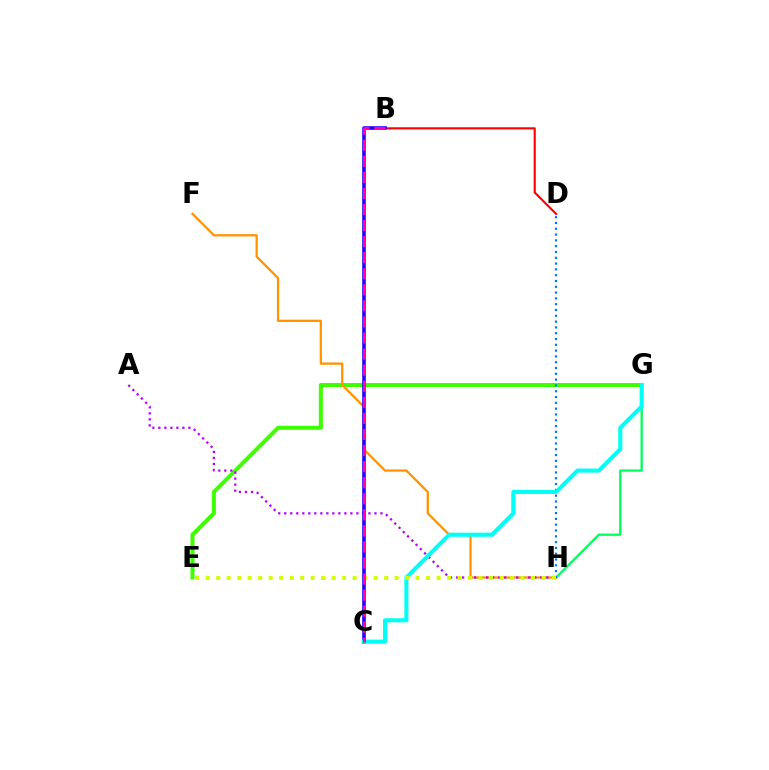{('G', 'H'): [{'color': '#00ff5c', 'line_style': 'solid', 'thickness': 1.68}], ('E', 'G'): [{'color': '#3dff00', 'line_style': 'solid', 'thickness': 2.89}], ('F', 'H'): [{'color': '#ff9400', 'line_style': 'solid', 'thickness': 1.65}], ('B', 'D'): [{'color': '#ff0000', 'line_style': 'solid', 'thickness': 1.53}], ('A', 'H'): [{'color': '#b900ff', 'line_style': 'dotted', 'thickness': 1.63}], ('B', 'C'): [{'color': '#2500ff', 'line_style': 'solid', 'thickness': 2.59}, {'color': '#ff00ac', 'line_style': 'dashed', 'thickness': 2.18}], ('D', 'H'): [{'color': '#0074ff', 'line_style': 'dotted', 'thickness': 1.58}], ('C', 'G'): [{'color': '#00fff6', 'line_style': 'solid', 'thickness': 2.93}], ('E', 'H'): [{'color': '#d1ff00', 'line_style': 'dotted', 'thickness': 2.85}]}